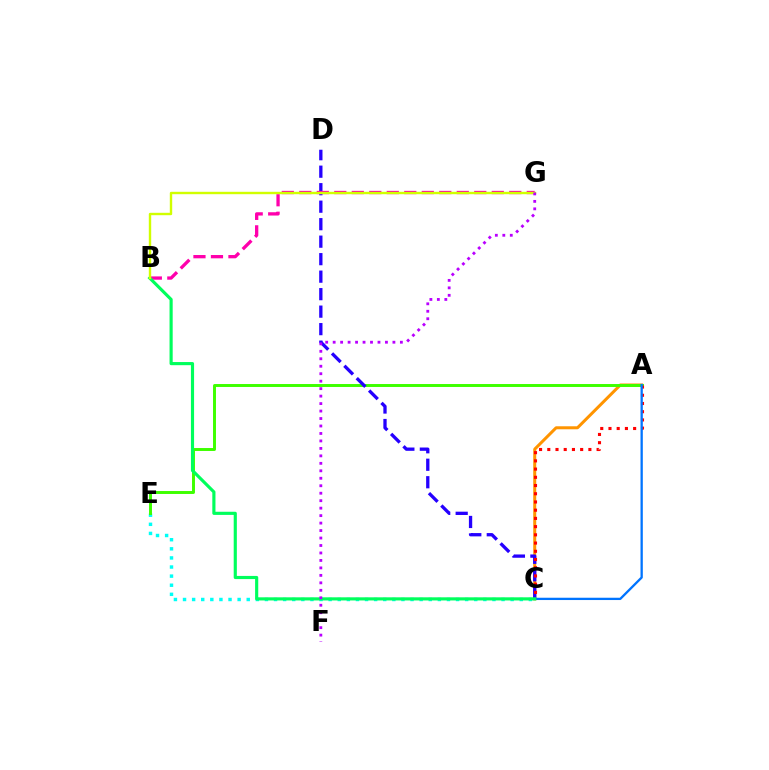{('A', 'C'): [{'color': '#ff9400', 'line_style': 'solid', 'thickness': 2.16}, {'color': '#ff0000', 'line_style': 'dotted', 'thickness': 2.23}, {'color': '#0074ff', 'line_style': 'solid', 'thickness': 1.66}], ('C', 'E'): [{'color': '#00fff6', 'line_style': 'dotted', 'thickness': 2.47}], ('A', 'E'): [{'color': '#3dff00', 'line_style': 'solid', 'thickness': 2.12}], ('C', 'D'): [{'color': '#2500ff', 'line_style': 'dashed', 'thickness': 2.38}], ('B', 'G'): [{'color': '#ff00ac', 'line_style': 'dashed', 'thickness': 2.38}, {'color': '#d1ff00', 'line_style': 'solid', 'thickness': 1.73}], ('B', 'C'): [{'color': '#00ff5c', 'line_style': 'solid', 'thickness': 2.27}], ('F', 'G'): [{'color': '#b900ff', 'line_style': 'dotted', 'thickness': 2.03}]}